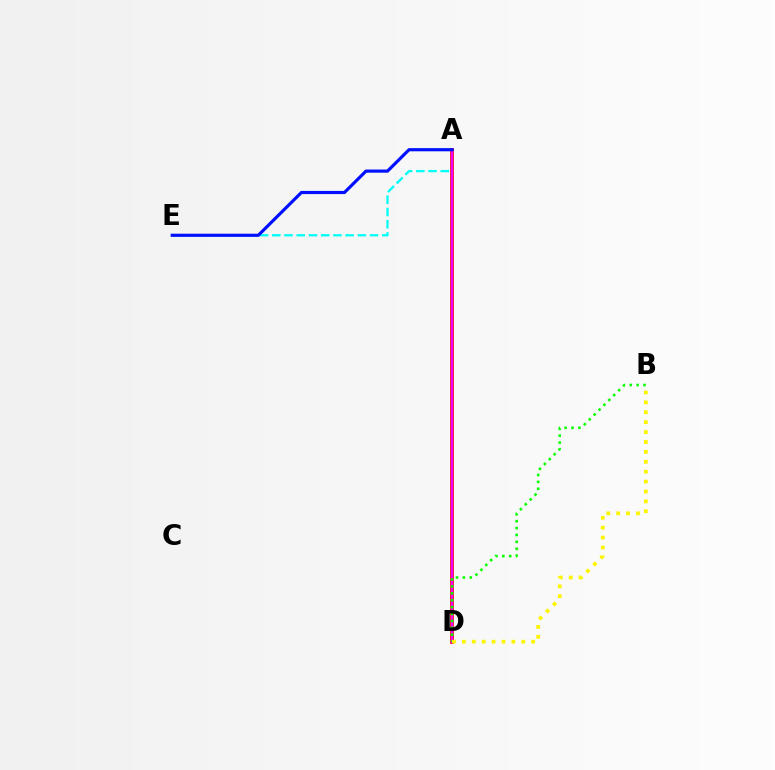{('A', 'E'): [{'color': '#00fff6', 'line_style': 'dashed', 'thickness': 1.66}, {'color': '#0010ff', 'line_style': 'solid', 'thickness': 2.28}], ('A', 'D'): [{'color': '#ff0000', 'line_style': 'solid', 'thickness': 2.65}, {'color': '#ee00ff', 'line_style': 'solid', 'thickness': 1.65}], ('B', 'D'): [{'color': '#08ff00', 'line_style': 'dotted', 'thickness': 1.87}, {'color': '#fcf500', 'line_style': 'dotted', 'thickness': 2.69}]}